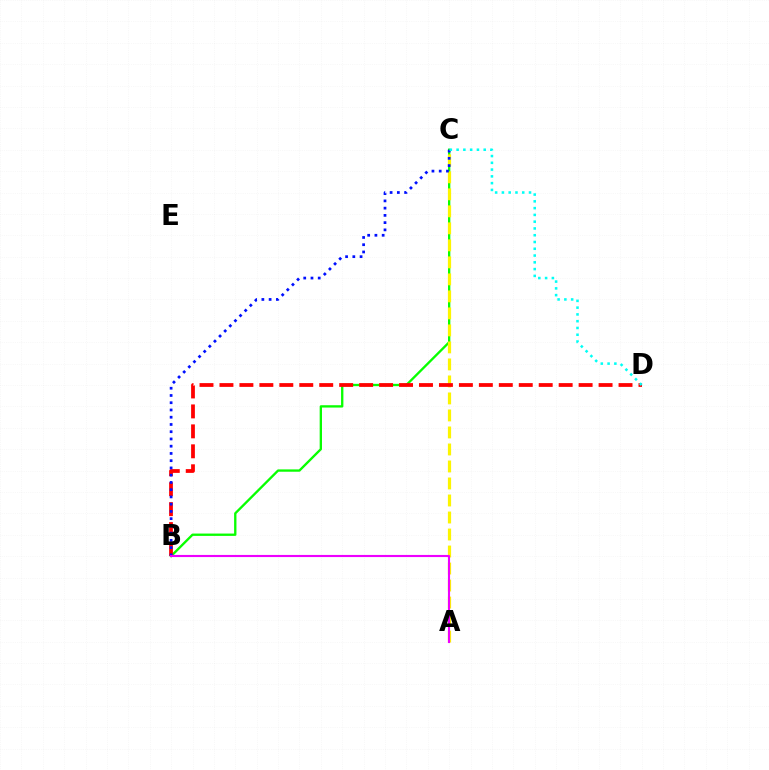{('B', 'C'): [{'color': '#08ff00', 'line_style': 'solid', 'thickness': 1.68}, {'color': '#0010ff', 'line_style': 'dotted', 'thickness': 1.97}], ('A', 'C'): [{'color': '#fcf500', 'line_style': 'dashed', 'thickness': 2.31}], ('B', 'D'): [{'color': '#ff0000', 'line_style': 'dashed', 'thickness': 2.71}], ('C', 'D'): [{'color': '#00fff6', 'line_style': 'dotted', 'thickness': 1.84}], ('A', 'B'): [{'color': '#ee00ff', 'line_style': 'solid', 'thickness': 1.53}]}